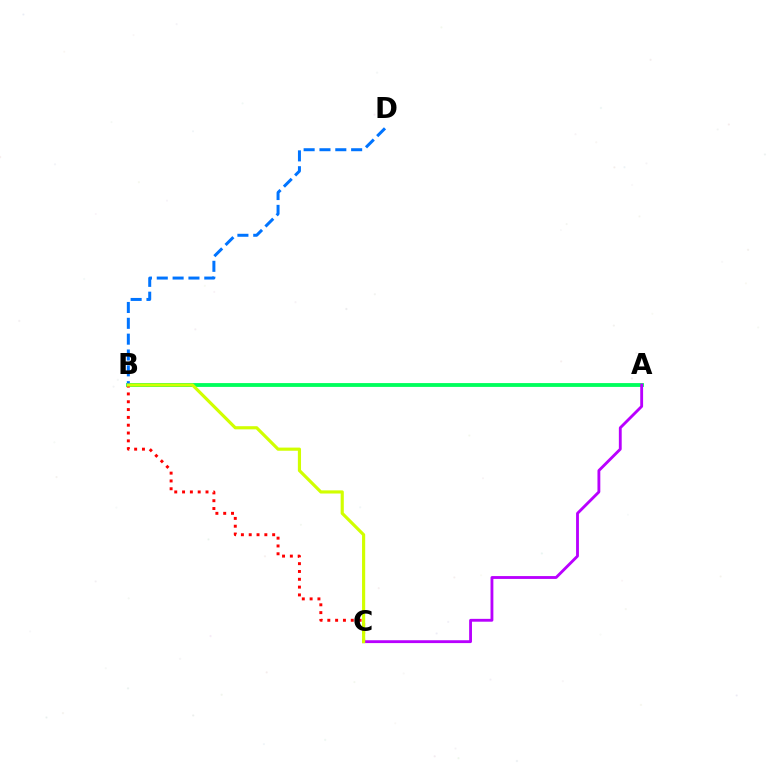{('A', 'B'): [{'color': '#00ff5c', 'line_style': 'solid', 'thickness': 2.75}], ('A', 'C'): [{'color': '#b900ff', 'line_style': 'solid', 'thickness': 2.05}], ('B', 'D'): [{'color': '#0074ff', 'line_style': 'dashed', 'thickness': 2.15}], ('B', 'C'): [{'color': '#ff0000', 'line_style': 'dotted', 'thickness': 2.12}, {'color': '#d1ff00', 'line_style': 'solid', 'thickness': 2.27}]}